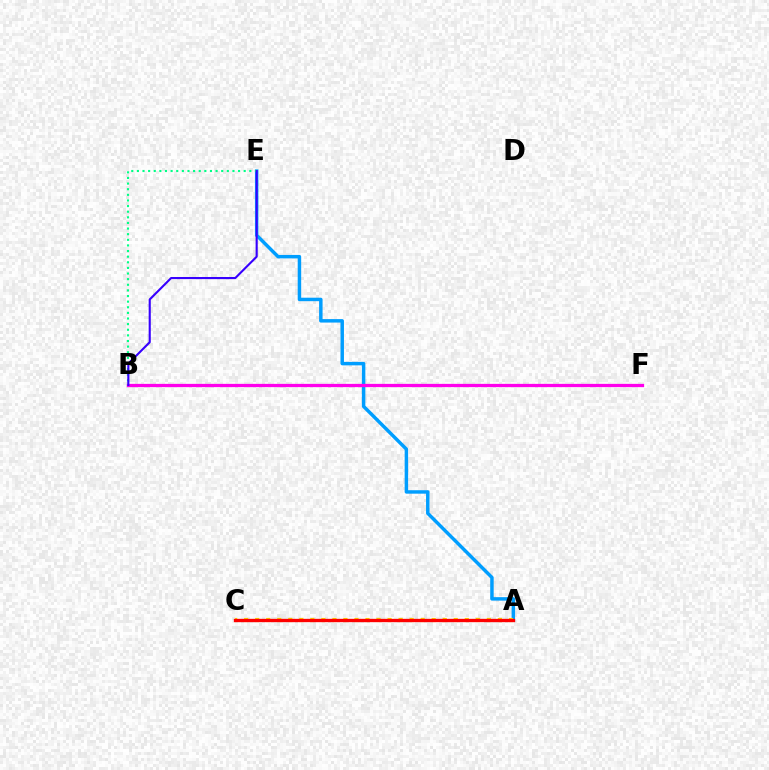{('A', 'E'): [{'color': '#009eff', 'line_style': 'solid', 'thickness': 2.5}], ('A', 'C'): [{'color': '#ffd500', 'line_style': 'dotted', 'thickness': 3.0}, {'color': '#ff0000', 'line_style': 'solid', 'thickness': 2.4}], ('B', 'F'): [{'color': '#4fff00', 'line_style': 'dashed', 'thickness': 2.13}, {'color': '#ff00ed', 'line_style': 'solid', 'thickness': 2.35}], ('B', 'E'): [{'color': '#00ff86', 'line_style': 'dotted', 'thickness': 1.53}, {'color': '#3700ff', 'line_style': 'solid', 'thickness': 1.52}]}